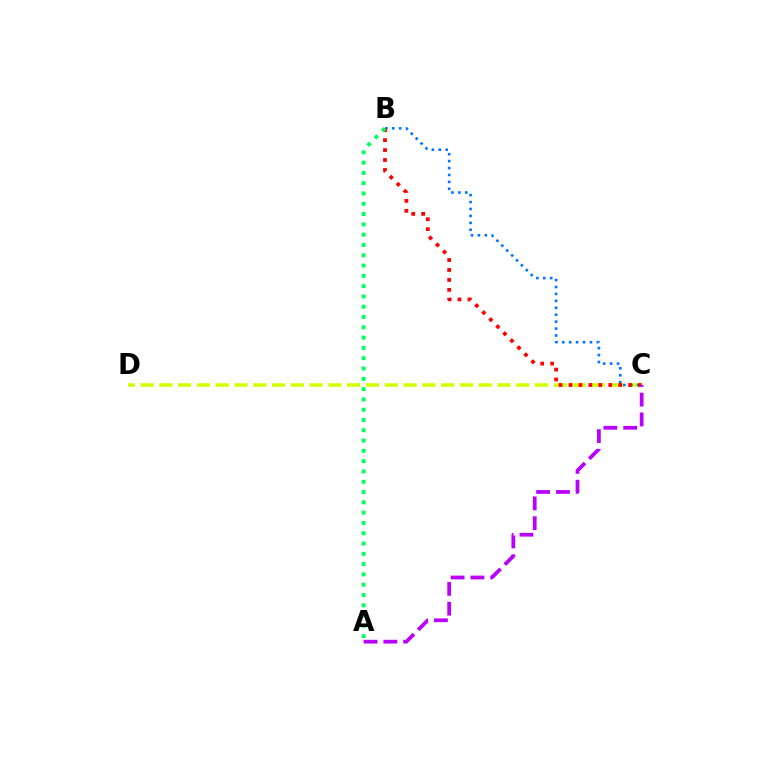{('C', 'D'): [{'color': '#d1ff00', 'line_style': 'dashed', 'thickness': 2.55}], ('B', 'C'): [{'color': '#0074ff', 'line_style': 'dotted', 'thickness': 1.88}, {'color': '#ff0000', 'line_style': 'dotted', 'thickness': 2.7}], ('A', 'B'): [{'color': '#00ff5c', 'line_style': 'dotted', 'thickness': 2.8}], ('A', 'C'): [{'color': '#b900ff', 'line_style': 'dashed', 'thickness': 2.69}]}